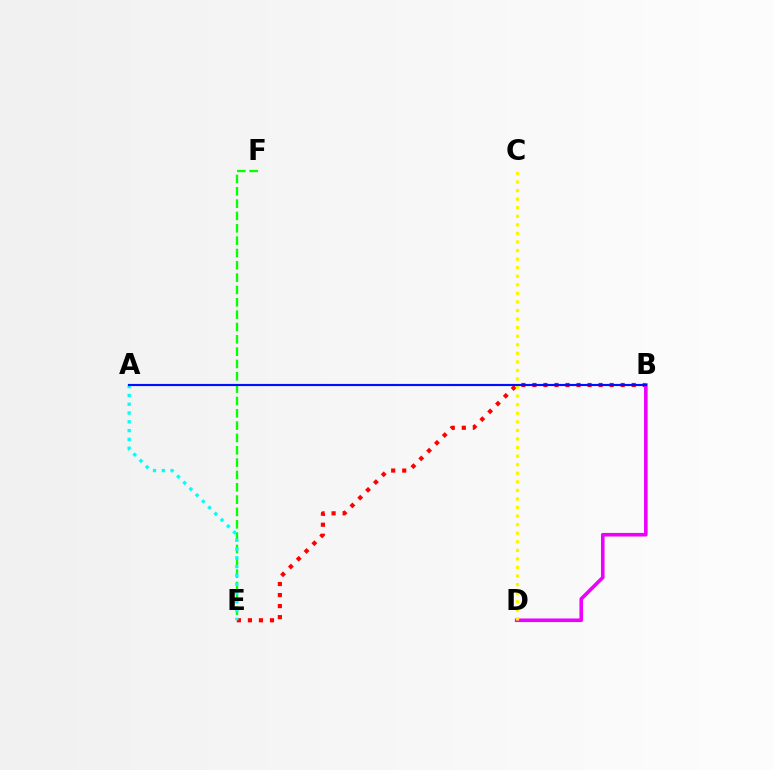{('B', 'E'): [{'color': '#ff0000', 'line_style': 'dotted', 'thickness': 3.0}], ('B', 'D'): [{'color': '#ee00ff', 'line_style': 'solid', 'thickness': 2.59}], ('E', 'F'): [{'color': '#08ff00', 'line_style': 'dashed', 'thickness': 1.68}], ('A', 'E'): [{'color': '#00fff6', 'line_style': 'dotted', 'thickness': 2.39}], ('C', 'D'): [{'color': '#fcf500', 'line_style': 'dotted', 'thickness': 2.33}], ('A', 'B'): [{'color': '#0010ff', 'line_style': 'solid', 'thickness': 1.56}]}